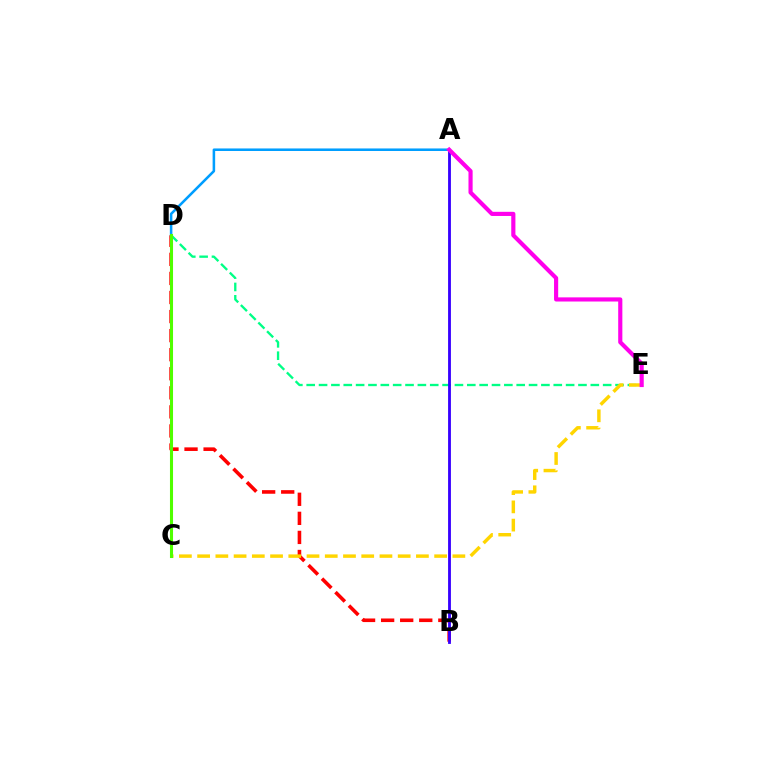{('B', 'D'): [{'color': '#ff0000', 'line_style': 'dashed', 'thickness': 2.59}], ('D', 'E'): [{'color': '#00ff86', 'line_style': 'dashed', 'thickness': 1.68}], ('C', 'E'): [{'color': '#ffd500', 'line_style': 'dashed', 'thickness': 2.48}], ('A', 'D'): [{'color': '#009eff', 'line_style': 'solid', 'thickness': 1.84}], ('A', 'B'): [{'color': '#3700ff', 'line_style': 'solid', 'thickness': 2.04}], ('C', 'D'): [{'color': '#4fff00', 'line_style': 'solid', 'thickness': 2.21}], ('A', 'E'): [{'color': '#ff00ed', 'line_style': 'solid', 'thickness': 2.99}]}